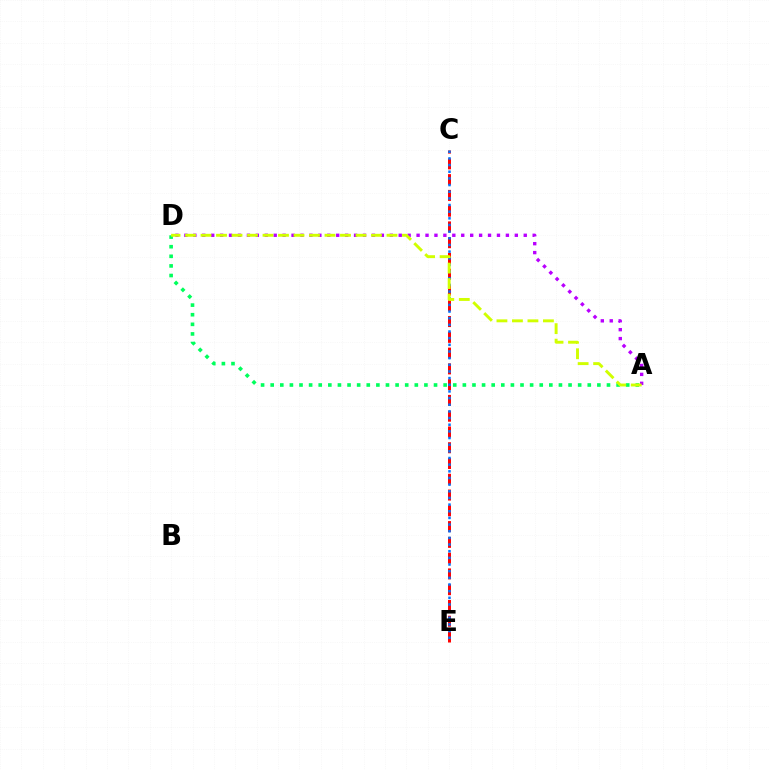{('A', 'D'): [{'color': '#b900ff', 'line_style': 'dotted', 'thickness': 2.43}, {'color': '#00ff5c', 'line_style': 'dotted', 'thickness': 2.61}, {'color': '#d1ff00', 'line_style': 'dashed', 'thickness': 2.11}], ('C', 'E'): [{'color': '#ff0000', 'line_style': 'dashed', 'thickness': 2.14}, {'color': '#0074ff', 'line_style': 'dotted', 'thickness': 1.81}]}